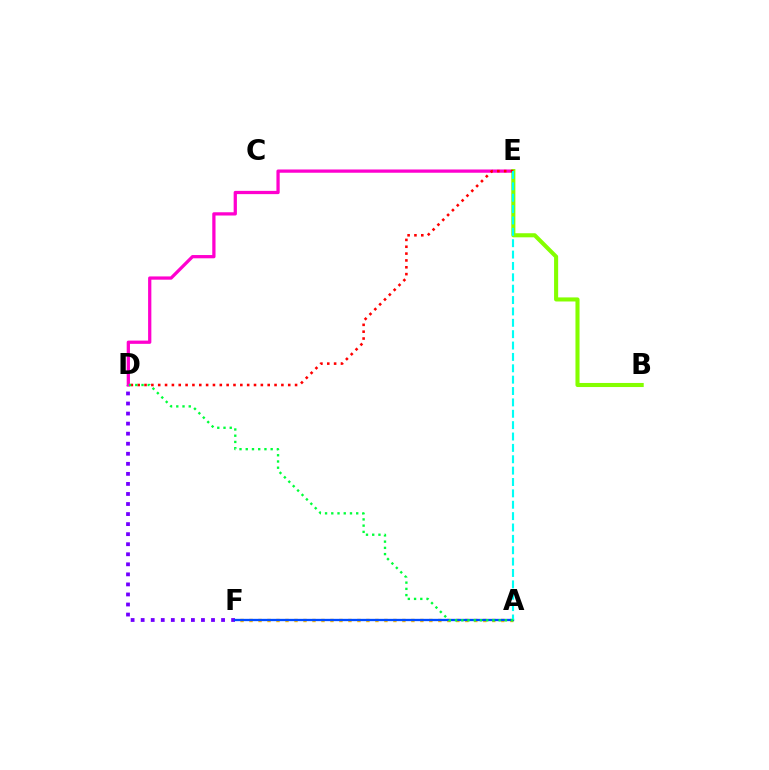{('A', 'F'): [{'color': '#ffbd00', 'line_style': 'dotted', 'thickness': 2.44}, {'color': '#004bff', 'line_style': 'solid', 'thickness': 1.67}], ('D', 'F'): [{'color': '#7200ff', 'line_style': 'dotted', 'thickness': 2.73}], ('D', 'E'): [{'color': '#ff00cf', 'line_style': 'solid', 'thickness': 2.35}, {'color': '#ff0000', 'line_style': 'dotted', 'thickness': 1.86}], ('B', 'E'): [{'color': '#84ff00', 'line_style': 'solid', 'thickness': 2.94}], ('A', 'E'): [{'color': '#00fff6', 'line_style': 'dashed', 'thickness': 1.54}], ('A', 'D'): [{'color': '#00ff39', 'line_style': 'dotted', 'thickness': 1.69}]}